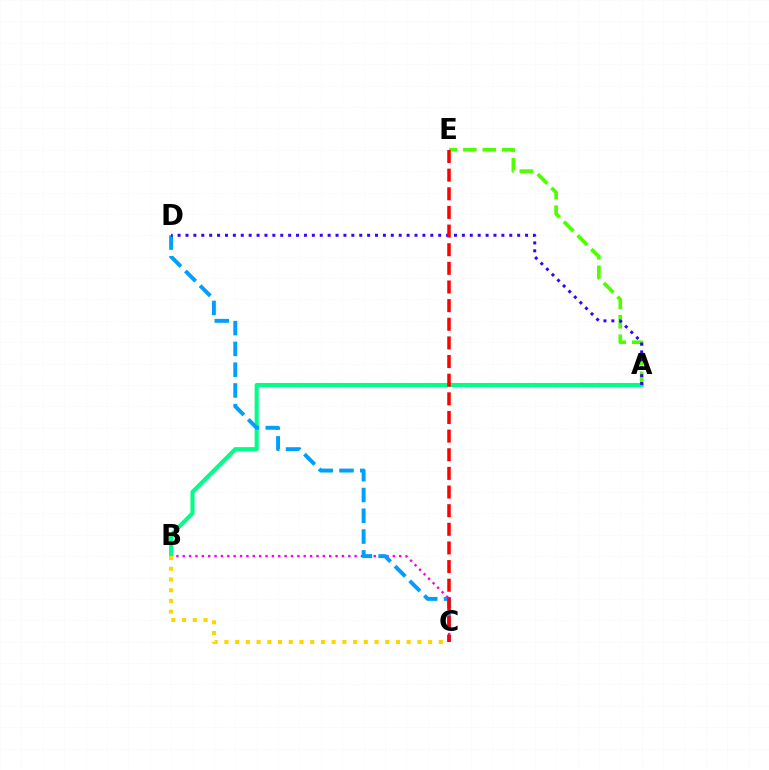{('A', 'E'): [{'color': '#4fff00', 'line_style': 'dashed', 'thickness': 2.64}], ('B', 'C'): [{'color': '#ff00ed', 'line_style': 'dotted', 'thickness': 1.73}, {'color': '#ffd500', 'line_style': 'dotted', 'thickness': 2.91}], ('A', 'B'): [{'color': '#00ff86', 'line_style': 'solid', 'thickness': 2.94}], ('C', 'D'): [{'color': '#009eff', 'line_style': 'dashed', 'thickness': 2.82}], ('A', 'D'): [{'color': '#3700ff', 'line_style': 'dotted', 'thickness': 2.15}], ('C', 'E'): [{'color': '#ff0000', 'line_style': 'dashed', 'thickness': 2.53}]}